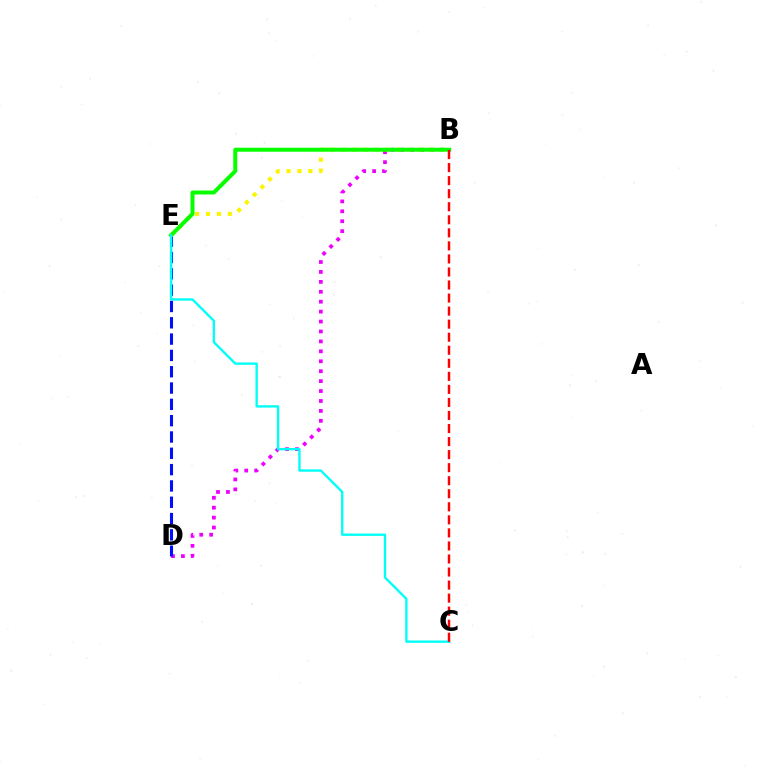{('B', 'D'): [{'color': '#ee00ff', 'line_style': 'dotted', 'thickness': 2.7}], ('D', 'E'): [{'color': '#0010ff', 'line_style': 'dashed', 'thickness': 2.22}], ('B', 'E'): [{'color': '#fcf500', 'line_style': 'dotted', 'thickness': 2.97}, {'color': '#08ff00', 'line_style': 'solid', 'thickness': 2.87}], ('C', 'E'): [{'color': '#00fff6', 'line_style': 'solid', 'thickness': 1.7}], ('B', 'C'): [{'color': '#ff0000', 'line_style': 'dashed', 'thickness': 1.77}]}